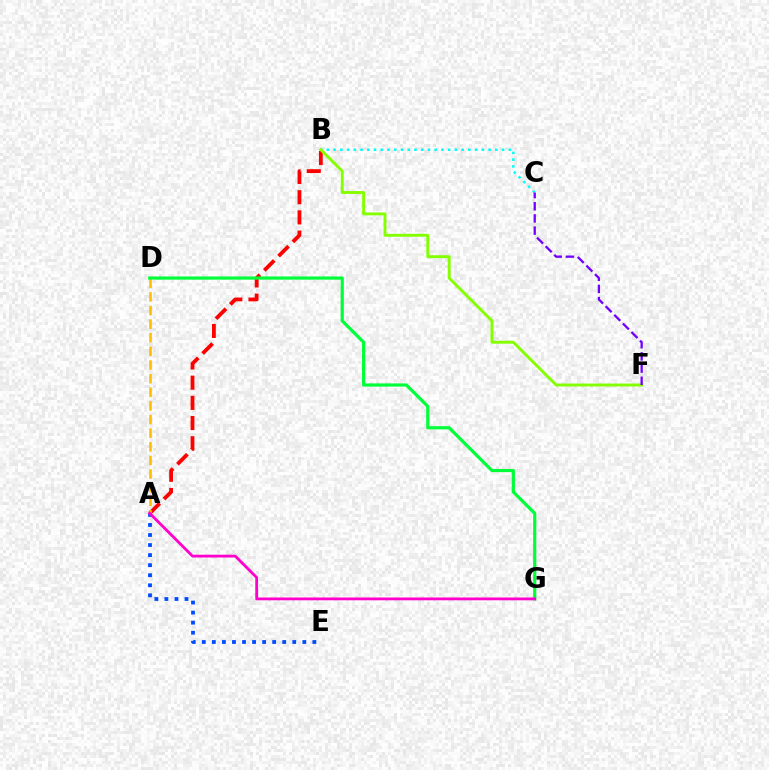{('A', 'B'): [{'color': '#ff0000', 'line_style': 'dashed', 'thickness': 2.74}], ('A', 'D'): [{'color': '#ffbd00', 'line_style': 'dashed', 'thickness': 1.85}], ('D', 'G'): [{'color': '#00ff39', 'line_style': 'solid', 'thickness': 2.3}], ('B', 'C'): [{'color': '#00fff6', 'line_style': 'dotted', 'thickness': 1.83}], ('A', 'E'): [{'color': '#004bff', 'line_style': 'dotted', 'thickness': 2.73}], ('B', 'F'): [{'color': '#84ff00', 'line_style': 'solid', 'thickness': 2.09}], ('A', 'G'): [{'color': '#ff00cf', 'line_style': 'solid', 'thickness': 2.02}], ('C', 'F'): [{'color': '#7200ff', 'line_style': 'dashed', 'thickness': 1.65}]}